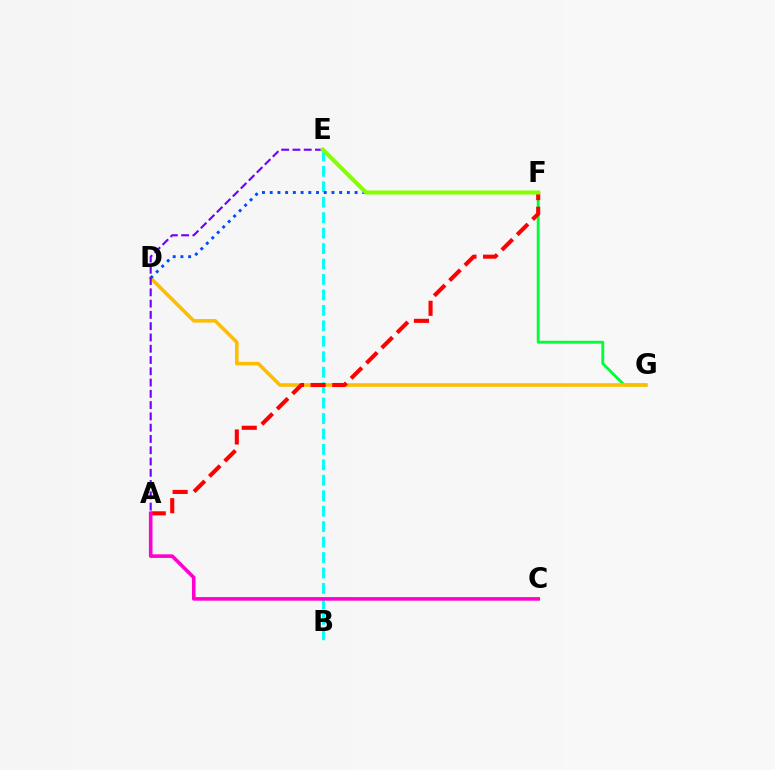{('F', 'G'): [{'color': '#00ff39', 'line_style': 'solid', 'thickness': 2.08}], ('B', 'E'): [{'color': '#00fff6', 'line_style': 'dashed', 'thickness': 2.1}], ('D', 'G'): [{'color': '#ffbd00', 'line_style': 'solid', 'thickness': 2.58}], ('D', 'F'): [{'color': '#004bff', 'line_style': 'dotted', 'thickness': 2.1}], ('A', 'E'): [{'color': '#7200ff', 'line_style': 'dashed', 'thickness': 1.53}], ('A', 'F'): [{'color': '#ff0000', 'line_style': 'dashed', 'thickness': 2.94}], ('A', 'C'): [{'color': '#ff00cf', 'line_style': 'solid', 'thickness': 2.58}], ('E', 'F'): [{'color': '#84ff00', 'line_style': 'solid', 'thickness': 2.92}]}